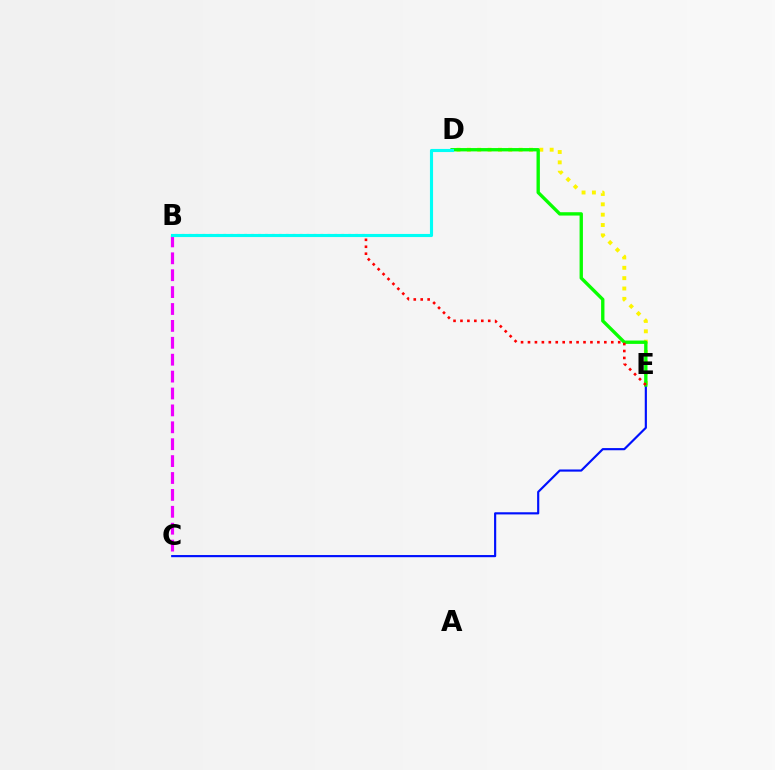{('B', 'C'): [{'color': '#ee00ff', 'line_style': 'dashed', 'thickness': 2.3}], ('C', 'E'): [{'color': '#0010ff', 'line_style': 'solid', 'thickness': 1.55}], ('D', 'E'): [{'color': '#fcf500', 'line_style': 'dotted', 'thickness': 2.81}, {'color': '#08ff00', 'line_style': 'solid', 'thickness': 2.41}], ('B', 'E'): [{'color': '#ff0000', 'line_style': 'dotted', 'thickness': 1.89}], ('B', 'D'): [{'color': '#00fff6', 'line_style': 'solid', 'thickness': 2.24}]}